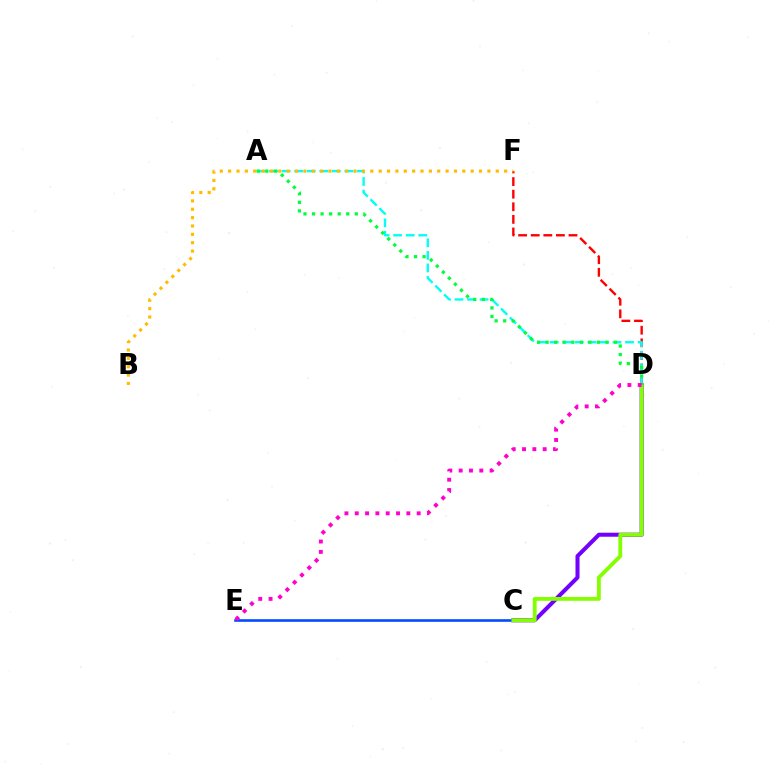{('D', 'F'): [{'color': '#ff0000', 'line_style': 'dashed', 'thickness': 1.71}], ('C', 'D'): [{'color': '#7200ff', 'line_style': 'solid', 'thickness': 2.9}, {'color': '#84ff00', 'line_style': 'solid', 'thickness': 2.76}], ('C', 'E'): [{'color': '#004bff', 'line_style': 'solid', 'thickness': 1.88}], ('A', 'D'): [{'color': '#00fff6', 'line_style': 'dashed', 'thickness': 1.7}, {'color': '#00ff39', 'line_style': 'dotted', 'thickness': 2.32}], ('B', 'F'): [{'color': '#ffbd00', 'line_style': 'dotted', 'thickness': 2.27}], ('D', 'E'): [{'color': '#ff00cf', 'line_style': 'dotted', 'thickness': 2.8}]}